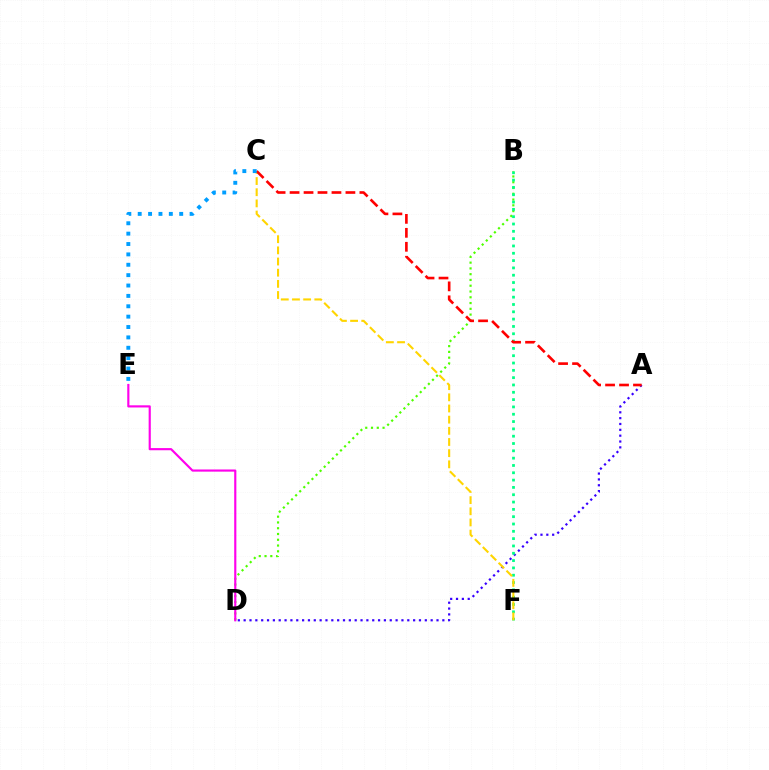{('B', 'D'): [{'color': '#4fff00', 'line_style': 'dotted', 'thickness': 1.57}], ('A', 'D'): [{'color': '#3700ff', 'line_style': 'dotted', 'thickness': 1.59}], ('D', 'E'): [{'color': '#ff00ed', 'line_style': 'solid', 'thickness': 1.55}], ('B', 'F'): [{'color': '#00ff86', 'line_style': 'dotted', 'thickness': 1.99}], ('C', 'F'): [{'color': '#ffd500', 'line_style': 'dashed', 'thickness': 1.52}], ('A', 'C'): [{'color': '#ff0000', 'line_style': 'dashed', 'thickness': 1.9}], ('C', 'E'): [{'color': '#009eff', 'line_style': 'dotted', 'thickness': 2.82}]}